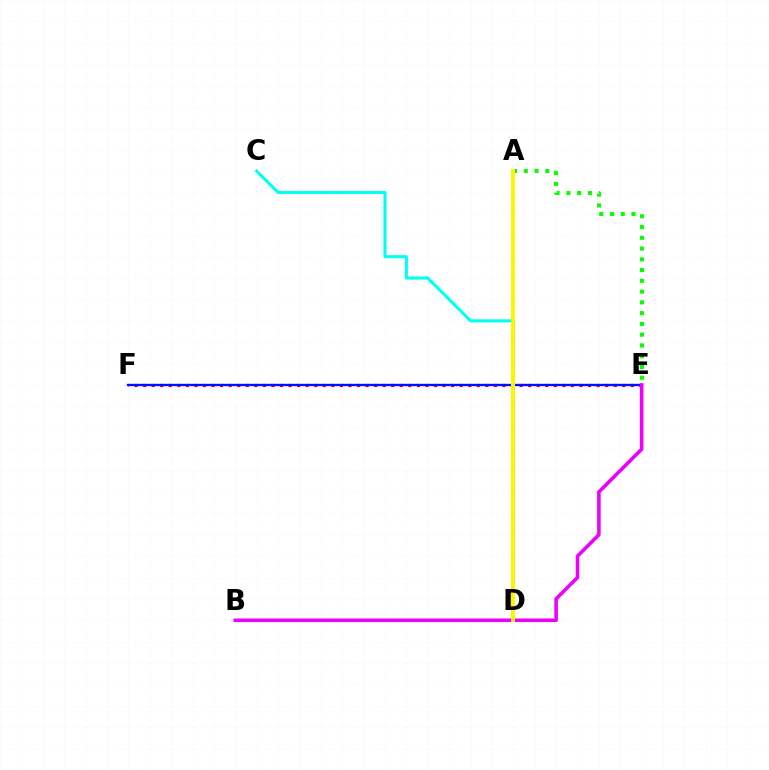{('E', 'F'): [{'color': '#ff0000', 'line_style': 'dotted', 'thickness': 2.32}, {'color': '#0010ff', 'line_style': 'solid', 'thickness': 1.69}], ('B', 'E'): [{'color': '#ee00ff', 'line_style': 'solid', 'thickness': 2.57}], ('A', 'E'): [{'color': '#08ff00', 'line_style': 'dotted', 'thickness': 2.92}], ('C', 'D'): [{'color': '#00fff6', 'line_style': 'solid', 'thickness': 2.2}], ('A', 'D'): [{'color': '#fcf500', 'line_style': 'solid', 'thickness': 2.85}]}